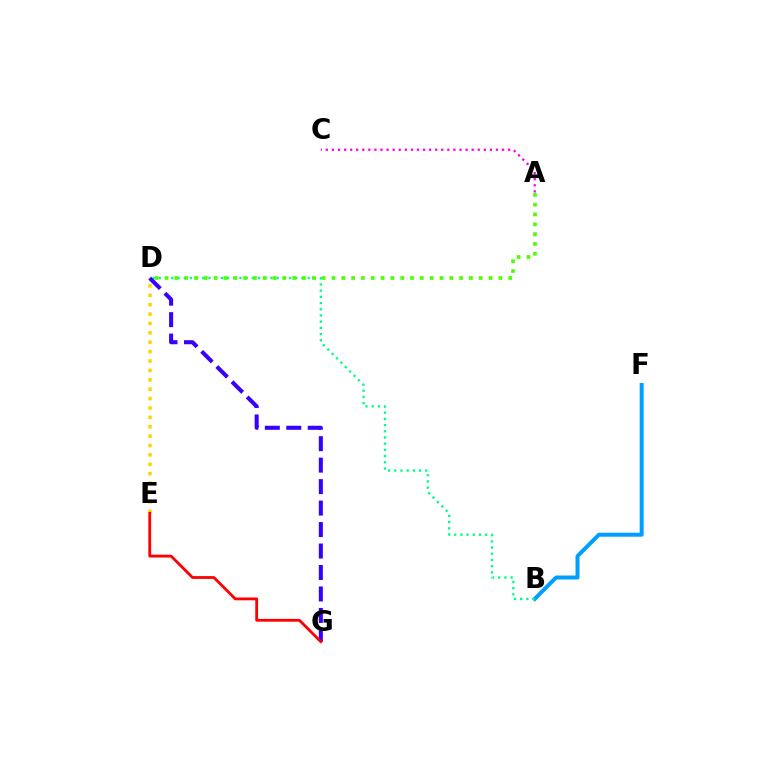{('B', 'F'): [{'color': '#009eff', 'line_style': 'solid', 'thickness': 2.86}], ('D', 'E'): [{'color': '#ffd500', 'line_style': 'dotted', 'thickness': 2.55}], ('B', 'D'): [{'color': '#00ff86', 'line_style': 'dotted', 'thickness': 1.68}], ('A', 'C'): [{'color': '#ff00ed', 'line_style': 'dotted', 'thickness': 1.65}], ('A', 'D'): [{'color': '#4fff00', 'line_style': 'dotted', 'thickness': 2.67}], ('D', 'G'): [{'color': '#3700ff', 'line_style': 'dashed', 'thickness': 2.92}], ('E', 'G'): [{'color': '#ff0000', 'line_style': 'solid', 'thickness': 2.02}]}